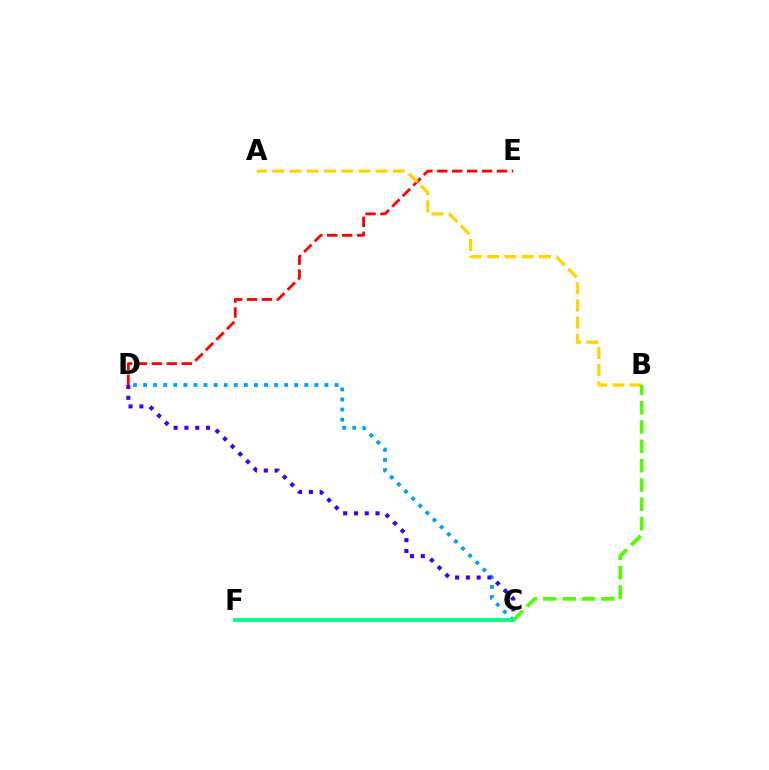{('C', 'D'): [{'color': '#009eff', 'line_style': 'dotted', 'thickness': 2.74}, {'color': '#3700ff', 'line_style': 'dotted', 'thickness': 2.93}], ('D', 'E'): [{'color': '#ff0000', 'line_style': 'dashed', 'thickness': 2.03}], ('A', 'B'): [{'color': '#ffd500', 'line_style': 'dashed', 'thickness': 2.34}], ('B', 'C'): [{'color': '#4fff00', 'line_style': 'dashed', 'thickness': 2.62}], ('C', 'F'): [{'color': '#ff00ed', 'line_style': 'solid', 'thickness': 1.77}, {'color': '#00ff86', 'line_style': 'solid', 'thickness': 2.72}]}